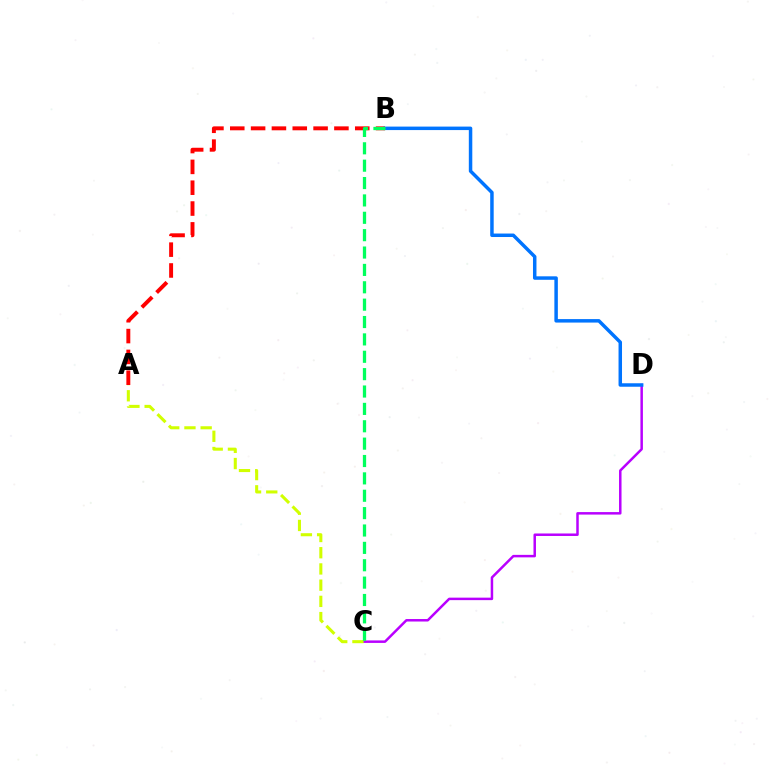{('A', 'B'): [{'color': '#ff0000', 'line_style': 'dashed', 'thickness': 2.83}], ('C', 'D'): [{'color': '#b900ff', 'line_style': 'solid', 'thickness': 1.79}], ('A', 'C'): [{'color': '#d1ff00', 'line_style': 'dashed', 'thickness': 2.2}], ('B', 'D'): [{'color': '#0074ff', 'line_style': 'solid', 'thickness': 2.5}], ('B', 'C'): [{'color': '#00ff5c', 'line_style': 'dashed', 'thickness': 2.36}]}